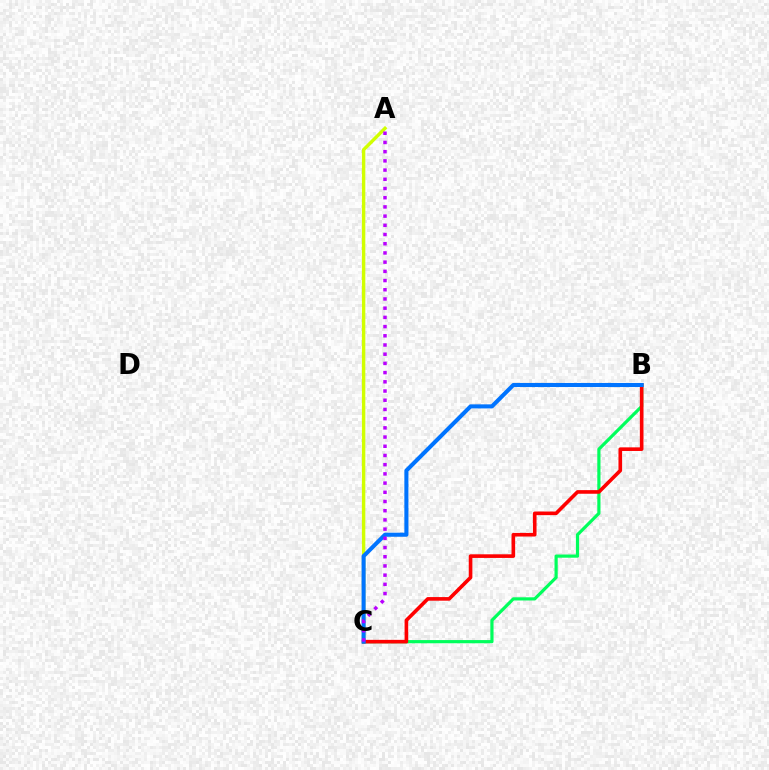{('A', 'C'): [{'color': '#d1ff00', 'line_style': 'solid', 'thickness': 2.45}, {'color': '#b900ff', 'line_style': 'dotted', 'thickness': 2.5}], ('B', 'C'): [{'color': '#00ff5c', 'line_style': 'solid', 'thickness': 2.29}, {'color': '#ff0000', 'line_style': 'solid', 'thickness': 2.61}, {'color': '#0074ff', 'line_style': 'solid', 'thickness': 2.93}]}